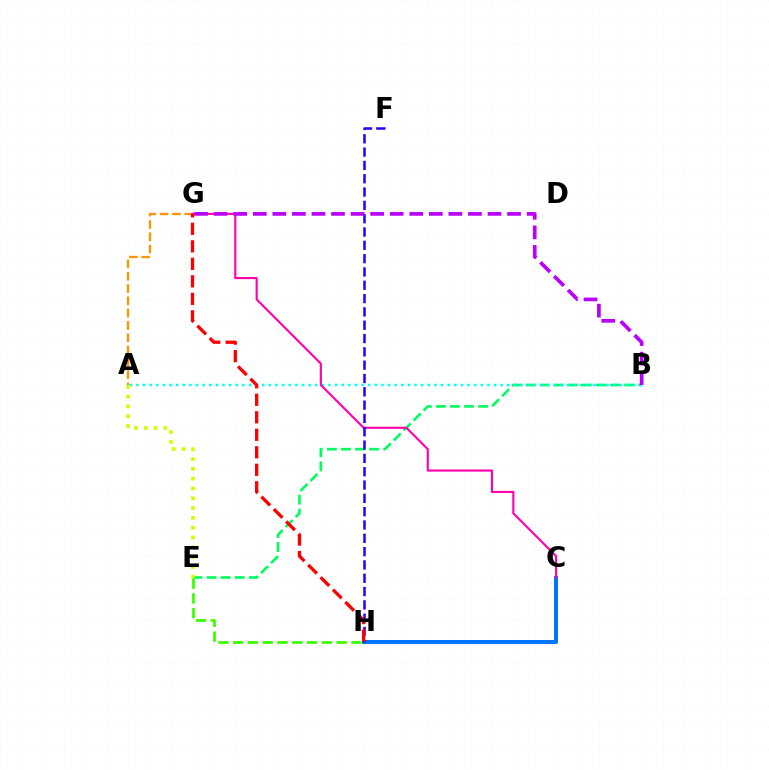{('C', 'H'): [{'color': '#0074ff', 'line_style': 'solid', 'thickness': 2.85}], ('B', 'E'): [{'color': '#00ff5c', 'line_style': 'dashed', 'thickness': 1.91}], ('A', 'B'): [{'color': '#00fff6', 'line_style': 'dotted', 'thickness': 1.8}], ('A', 'G'): [{'color': '#ff9400', 'line_style': 'dashed', 'thickness': 1.67}], ('C', 'G'): [{'color': '#ff00ac', 'line_style': 'solid', 'thickness': 1.52}], ('E', 'H'): [{'color': '#3dff00', 'line_style': 'dashed', 'thickness': 2.01}], ('F', 'H'): [{'color': '#2500ff', 'line_style': 'dashed', 'thickness': 1.81}], ('G', 'H'): [{'color': '#ff0000', 'line_style': 'dashed', 'thickness': 2.38}], ('A', 'E'): [{'color': '#d1ff00', 'line_style': 'dotted', 'thickness': 2.66}], ('B', 'G'): [{'color': '#b900ff', 'line_style': 'dashed', 'thickness': 2.66}]}